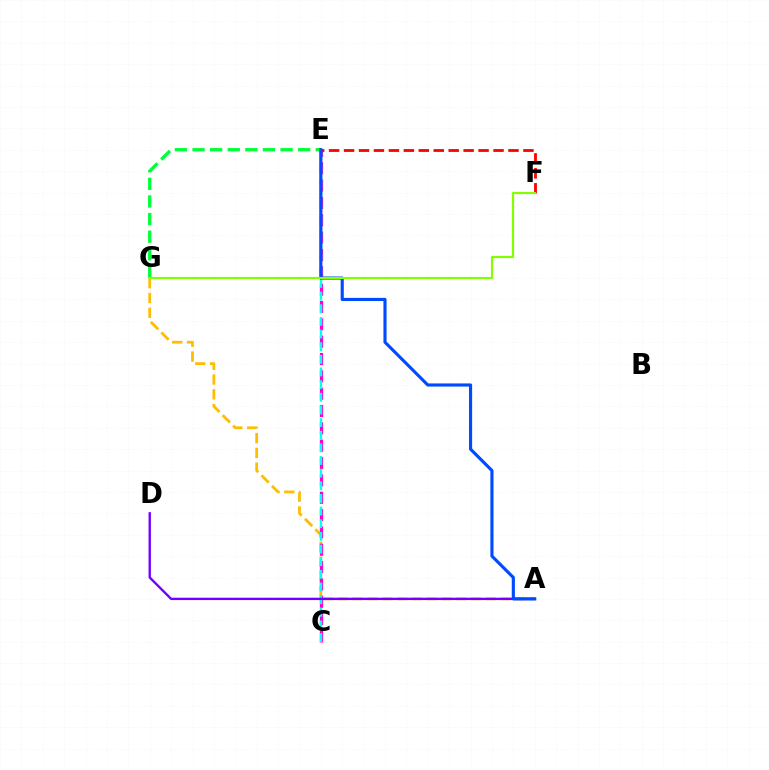{('A', 'G'): [{'color': '#ffbd00', 'line_style': 'dashed', 'thickness': 2.01}], ('C', 'E'): [{'color': '#ff00cf', 'line_style': 'dashed', 'thickness': 2.36}, {'color': '#00fff6', 'line_style': 'dashed', 'thickness': 1.72}], ('E', 'F'): [{'color': '#ff0000', 'line_style': 'dashed', 'thickness': 2.03}], ('E', 'G'): [{'color': '#00ff39', 'line_style': 'dashed', 'thickness': 2.39}], ('A', 'D'): [{'color': '#7200ff', 'line_style': 'solid', 'thickness': 1.7}], ('A', 'E'): [{'color': '#004bff', 'line_style': 'solid', 'thickness': 2.26}], ('F', 'G'): [{'color': '#84ff00', 'line_style': 'solid', 'thickness': 1.56}]}